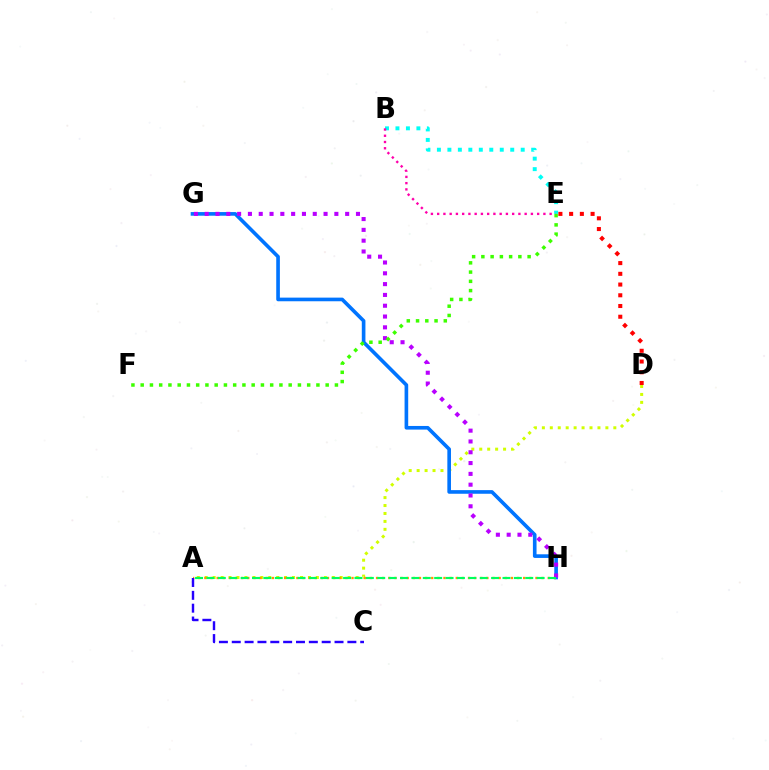{('B', 'E'): [{'color': '#00fff6', 'line_style': 'dotted', 'thickness': 2.85}, {'color': '#ff00ac', 'line_style': 'dotted', 'thickness': 1.7}], ('D', 'E'): [{'color': '#ff0000', 'line_style': 'dotted', 'thickness': 2.91}], ('A', 'D'): [{'color': '#d1ff00', 'line_style': 'dotted', 'thickness': 2.16}], ('A', 'H'): [{'color': '#ff9400', 'line_style': 'dotted', 'thickness': 1.67}, {'color': '#00ff5c', 'line_style': 'dashed', 'thickness': 1.55}], ('G', 'H'): [{'color': '#0074ff', 'line_style': 'solid', 'thickness': 2.62}, {'color': '#b900ff', 'line_style': 'dotted', 'thickness': 2.94}], ('A', 'C'): [{'color': '#2500ff', 'line_style': 'dashed', 'thickness': 1.75}], ('E', 'F'): [{'color': '#3dff00', 'line_style': 'dotted', 'thickness': 2.51}]}